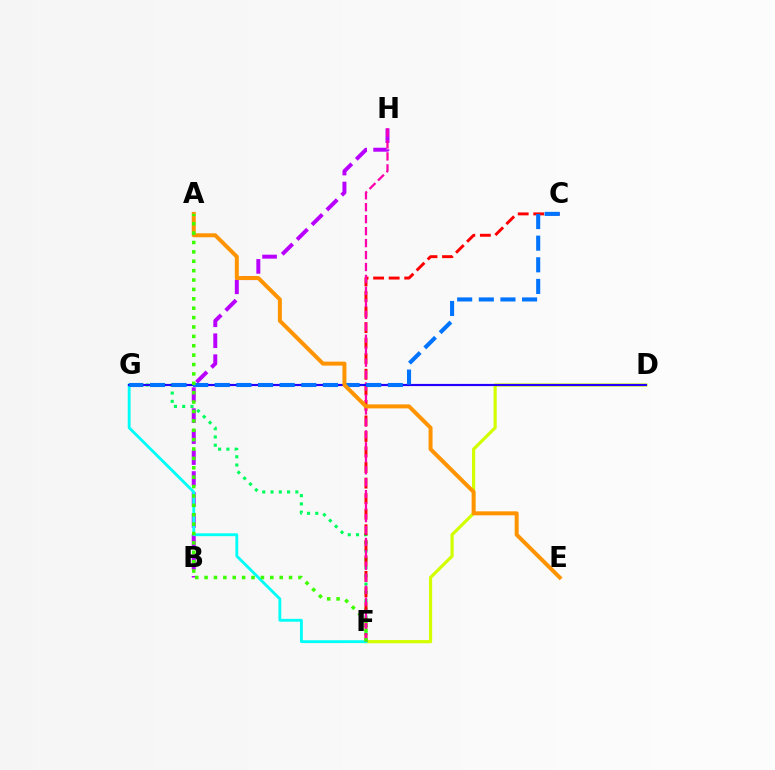{('B', 'H'): [{'color': '#b900ff', 'line_style': 'dashed', 'thickness': 2.85}], ('F', 'G'): [{'color': '#00ff5c', 'line_style': 'dotted', 'thickness': 2.25}, {'color': '#00fff6', 'line_style': 'solid', 'thickness': 2.05}], ('D', 'F'): [{'color': '#d1ff00', 'line_style': 'solid', 'thickness': 2.28}], ('C', 'F'): [{'color': '#ff0000', 'line_style': 'dashed', 'thickness': 2.11}], ('F', 'H'): [{'color': '#ff00ac', 'line_style': 'dashed', 'thickness': 1.62}], ('D', 'G'): [{'color': '#2500ff', 'line_style': 'solid', 'thickness': 1.57}], ('C', 'G'): [{'color': '#0074ff', 'line_style': 'dashed', 'thickness': 2.94}], ('A', 'E'): [{'color': '#ff9400', 'line_style': 'solid', 'thickness': 2.87}], ('A', 'F'): [{'color': '#3dff00', 'line_style': 'dotted', 'thickness': 2.55}]}